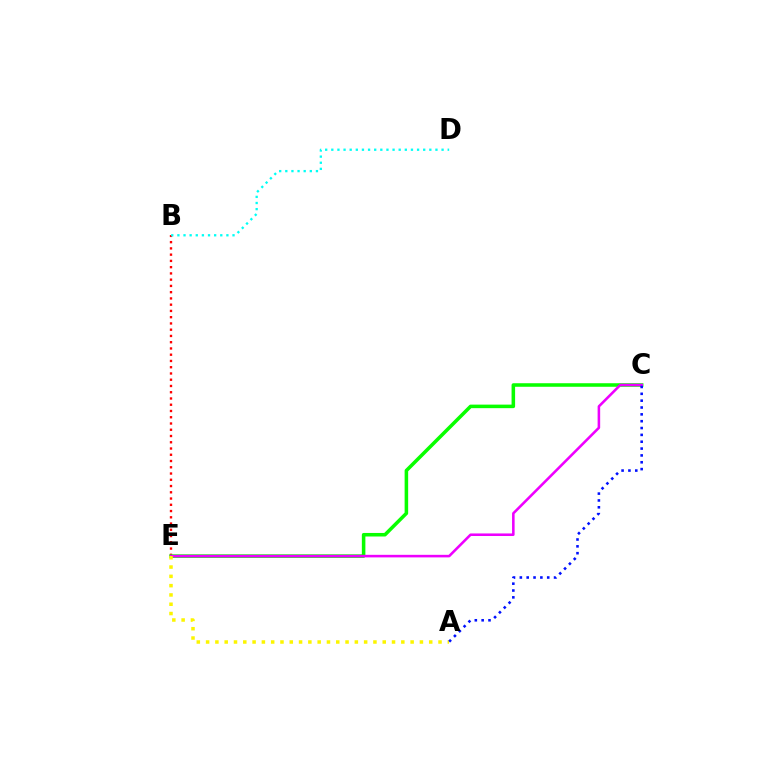{('B', 'E'): [{'color': '#ff0000', 'line_style': 'dotted', 'thickness': 1.7}], ('C', 'E'): [{'color': '#08ff00', 'line_style': 'solid', 'thickness': 2.55}, {'color': '#ee00ff', 'line_style': 'solid', 'thickness': 1.84}], ('B', 'D'): [{'color': '#00fff6', 'line_style': 'dotted', 'thickness': 1.66}], ('A', 'E'): [{'color': '#fcf500', 'line_style': 'dotted', 'thickness': 2.53}], ('A', 'C'): [{'color': '#0010ff', 'line_style': 'dotted', 'thickness': 1.86}]}